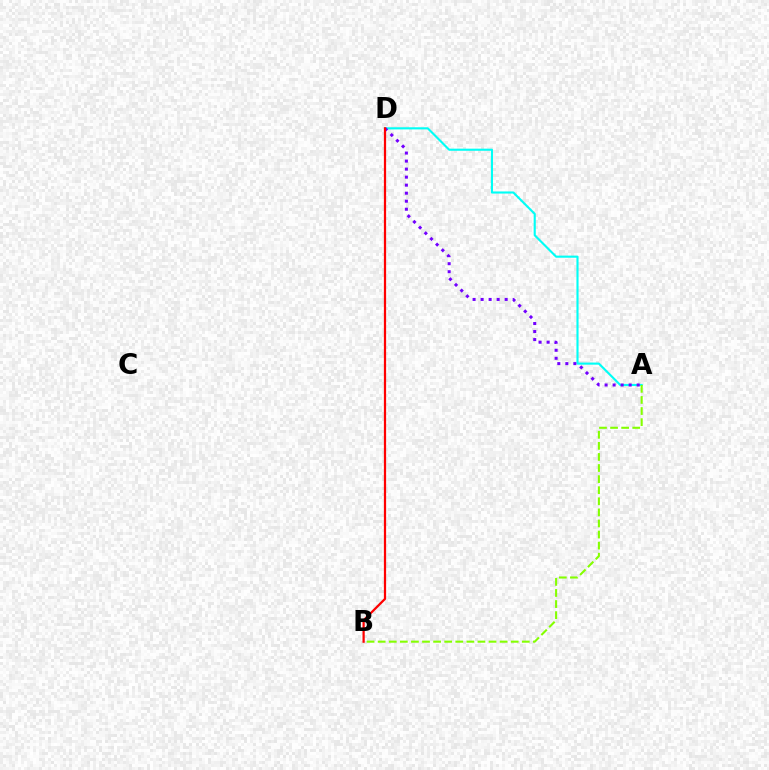{('A', 'D'): [{'color': '#00fff6', 'line_style': 'solid', 'thickness': 1.53}, {'color': '#7200ff', 'line_style': 'dotted', 'thickness': 2.18}], ('B', 'D'): [{'color': '#ff0000', 'line_style': 'solid', 'thickness': 1.61}], ('A', 'B'): [{'color': '#84ff00', 'line_style': 'dashed', 'thickness': 1.51}]}